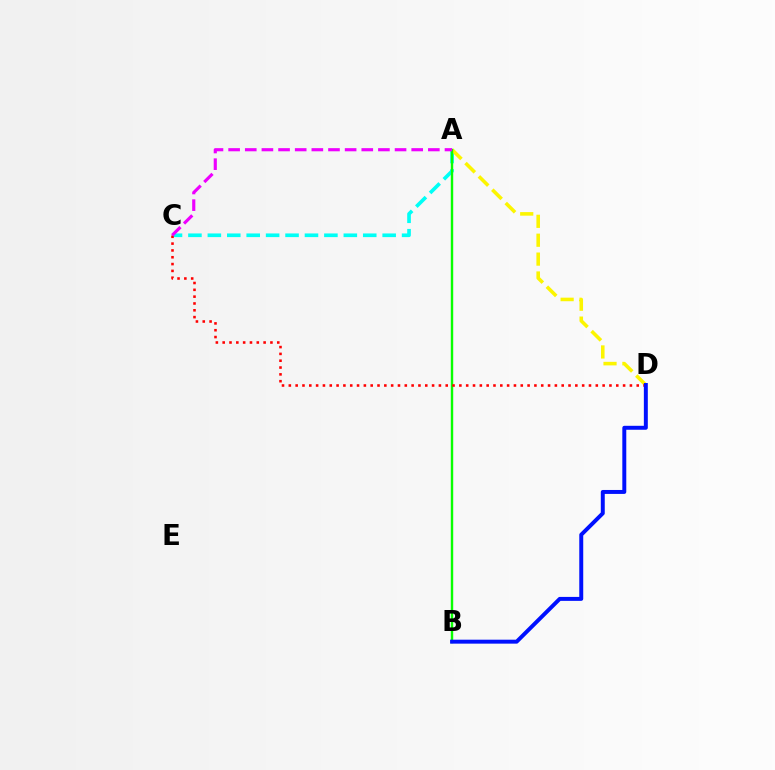{('A', 'C'): [{'color': '#00fff6', 'line_style': 'dashed', 'thickness': 2.64}, {'color': '#ee00ff', 'line_style': 'dashed', 'thickness': 2.26}], ('A', 'D'): [{'color': '#fcf500', 'line_style': 'dashed', 'thickness': 2.57}], ('A', 'B'): [{'color': '#08ff00', 'line_style': 'solid', 'thickness': 1.74}], ('C', 'D'): [{'color': '#ff0000', 'line_style': 'dotted', 'thickness': 1.85}], ('B', 'D'): [{'color': '#0010ff', 'line_style': 'solid', 'thickness': 2.85}]}